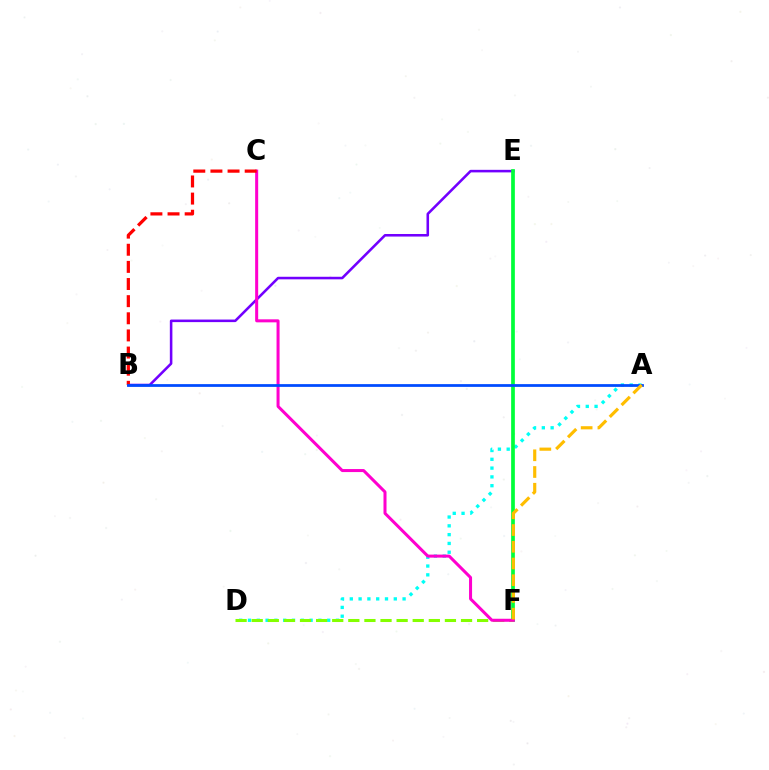{('B', 'E'): [{'color': '#7200ff', 'line_style': 'solid', 'thickness': 1.84}], ('A', 'D'): [{'color': '#00fff6', 'line_style': 'dotted', 'thickness': 2.39}], ('E', 'F'): [{'color': '#00ff39', 'line_style': 'solid', 'thickness': 2.67}], ('D', 'F'): [{'color': '#84ff00', 'line_style': 'dashed', 'thickness': 2.19}], ('C', 'F'): [{'color': '#ff00cf', 'line_style': 'solid', 'thickness': 2.18}], ('B', 'C'): [{'color': '#ff0000', 'line_style': 'dashed', 'thickness': 2.33}], ('A', 'B'): [{'color': '#004bff', 'line_style': 'solid', 'thickness': 1.98}], ('A', 'F'): [{'color': '#ffbd00', 'line_style': 'dashed', 'thickness': 2.27}]}